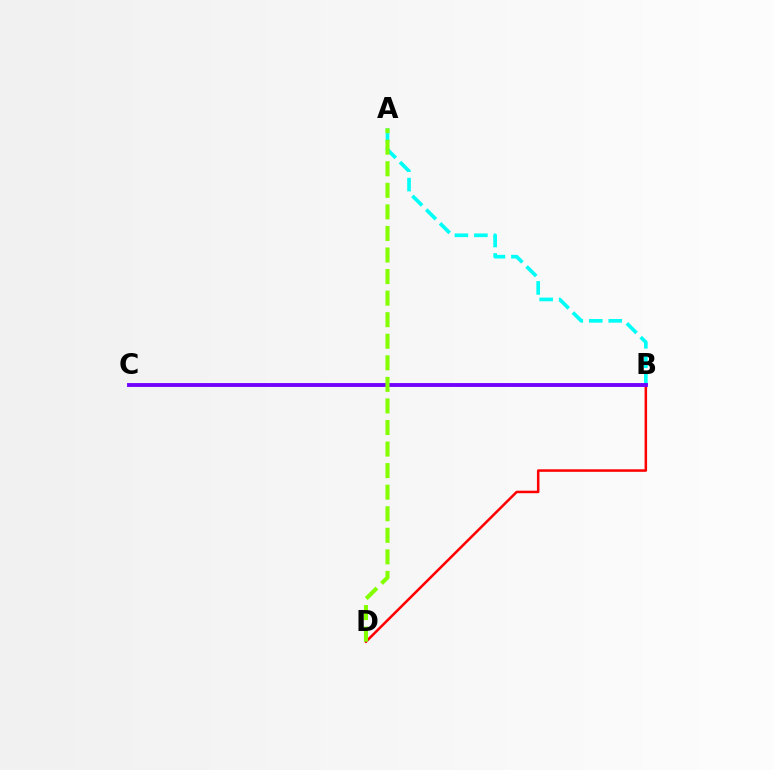{('A', 'B'): [{'color': '#00fff6', 'line_style': 'dashed', 'thickness': 2.65}], ('B', 'D'): [{'color': '#ff0000', 'line_style': 'solid', 'thickness': 1.82}], ('B', 'C'): [{'color': '#7200ff', 'line_style': 'solid', 'thickness': 2.78}], ('A', 'D'): [{'color': '#84ff00', 'line_style': 'dashed', 'thickness': 2.93}]}